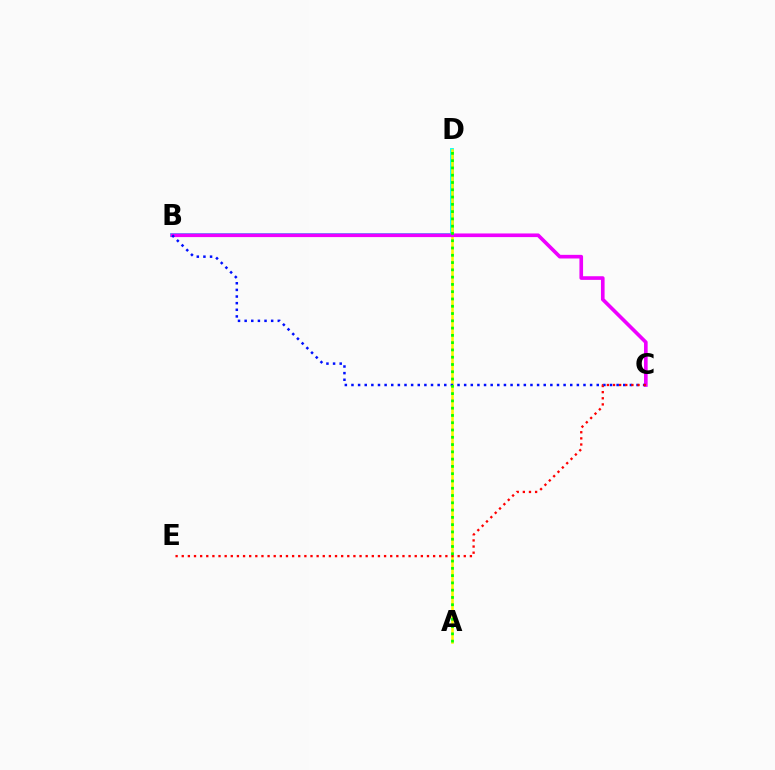{('B', 'D'): [{'color': '#00fff6', 'line_style': 'solid', 'thickness': 2.76}], ('A', 'D'): [{'color': '#fcf500', 'line_style': 'solid', 'thickness': 1.86}, {'color': '#08ff00', 'line_style': 'dotted', 'thickness': 1.98}], ('B', 'C'): [{'color': '#ee00ff', 'line_style': 'solid', 'thickness': 2.62}, {'color': '#0010ff', 'line_style': 'dotted', 'thickness': 1.8}], ('C', 'E'): [{'color': '#ff0000', 'line_style': 'dotted', 'thickness': 1.67}]}